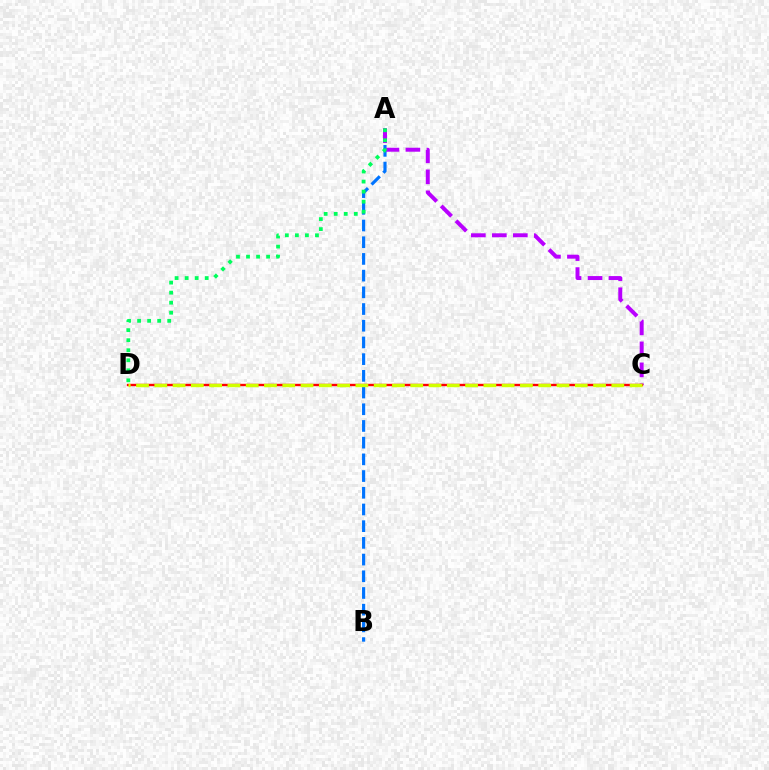{('A', 'B'): [{'color': '#0074ff', 'line_style': 'dashed', 'thickness': 2.27}], ('A', 'C'): [{'color': '#b900ff', 'line_style': 'dashed', 'thickness': 2.85}], ('A', 'D'): [{'color': '#00ff5c', 'line_style': 'dotted', 'thickness': 2.73}], ('C', 'D'): [{'color': '#ff0000', 'line_style': 'solid', 'thickness': 1.72}, {'color': '#d1ff00', 'line_style': 'dashed', 'thickness': 2.48}]}